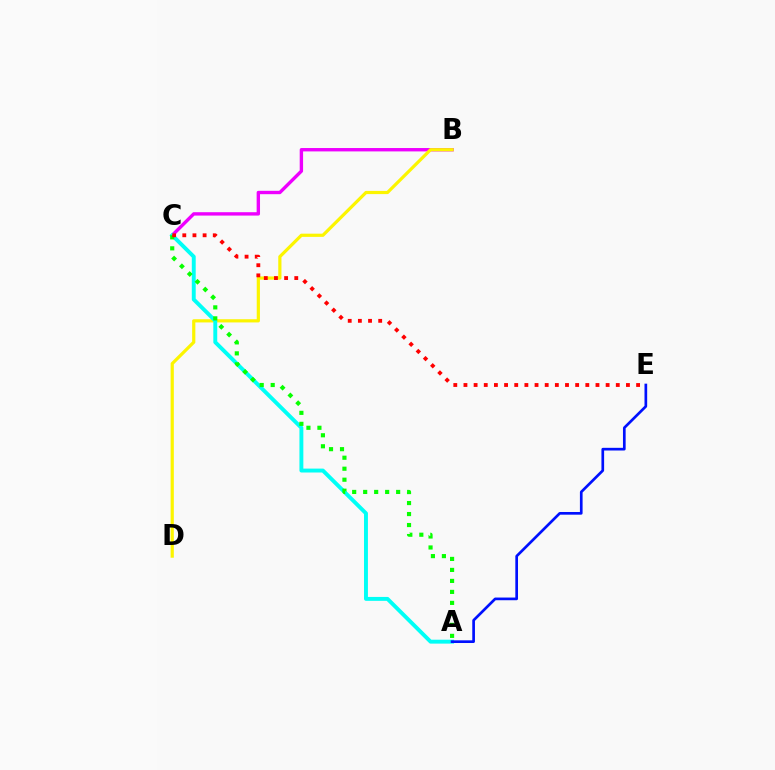{('B', 'C'): [{'color': '#ee00ff', 'line_style': 'solid', 'thickness': 2.43}], ('B', 'D'): [{'color': '#fcf500', 'line_style': 'solid', 'thickness': 2.31}], ('A', 'C'): [{'color': '#00fff6', 'line_style': 'solid', 'thickness': 2.81}, {'color': '#08ff00', 'line_style': 'dotted', 'thickness': 2.99}], ('A', 'E'): [{'color': '#0010ff', 'line_style': 'solid', 'thickness': 1.93}], ('C', 'E'): [{'color': '#ff0000', 'line_style': 'dotted', 'thickness': 2.76}]}